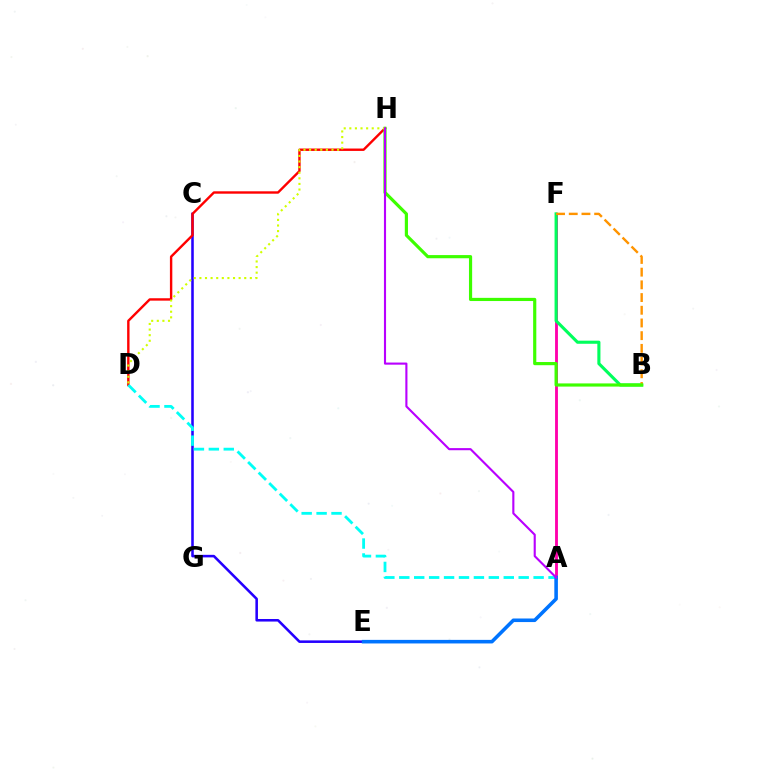{('A', 'F'): [{'color': '#ff00ac', 'line_style': 'solid', 'thickness': 2.05}], ('B', 'F'): [{'color': '#00ff5c', 'line_style': 'solid', 'thickness': 2.23}, {'color': '#ff9400', 'line_style': 'dashed', 'thickness': 1.73}], ('C', 'E'): [{'color': '#2500ff', 'line_style': 'solid', 'thickness': 1.84}], ('D', 'H'): [{'color': '#ff0000', 'line_style': 'solid', 'thickness': 1.73}, {'color': '#d1ff00', 'line_style': 'dotted', 'thickness': 1.52}], ('A', 'D'): [{'color': '#00fff6', 'line_style': 'dashed', 'thickness': 2.03}], ('A', 'E'): [{'color': '#0074ff', 'line_style': 'solid', 'thickness': 2.57}], ('B', 'H'): [{'color': '#3dff00', 'line_style': 'solid', 'thickness': 2.29}], ('A', 'H'): [{'color': '#b900ff', 'line_style': 'solid', 'thickness': 1.53}]}